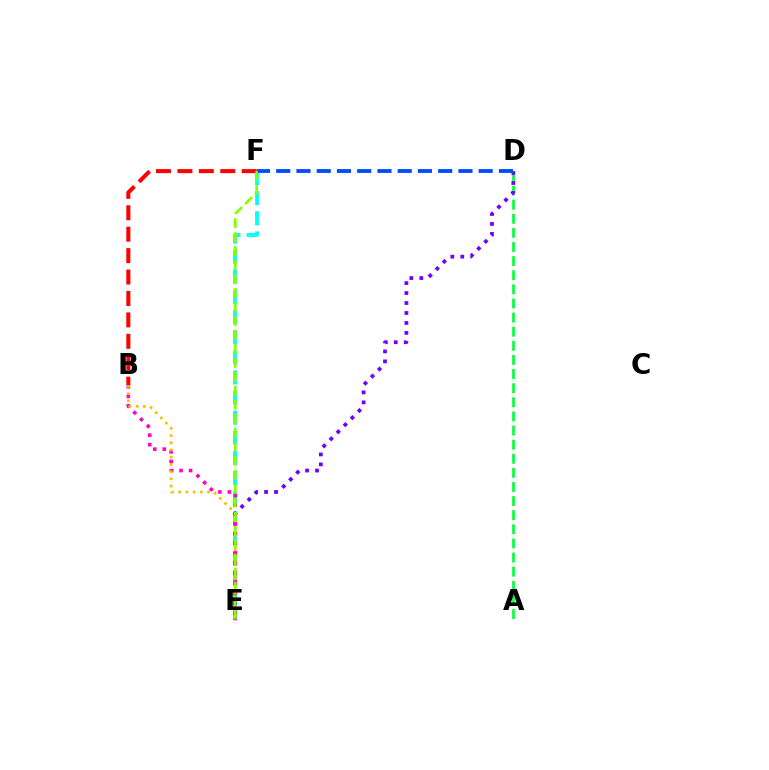{('E', 'F'): [{'color': '#00fff6', 'line_style': 'dashed', 'thickness': 2.73}, {'color': '#84ff00', 'line_style': 'dashed', 'thickness': 1.9}], ('A', 'D'): [{'color': '#00ff39', 'line_style': 'dashed', 'thickness': 1.92}], ('D', 'E'): [{'color': '#7200ff', 'line_style': 'dotted', 'thickness': 2.71}], ('D', 'F'): [{'color': '#004bff', 'line_style': 'dashed', 'thickness': 2.75}], ('B', 'E'): [{'color': '#ff00cf', 'line_style': 'dotted', 'thickness': 2.59}, {'color': '#ffbd00', 'line_style': 'dotted', 'thickness': 1.96}], ('B', 'F'): [{'color': '#ff0000', 'line_style': 'dashed', 'thickness': 2.91}]}